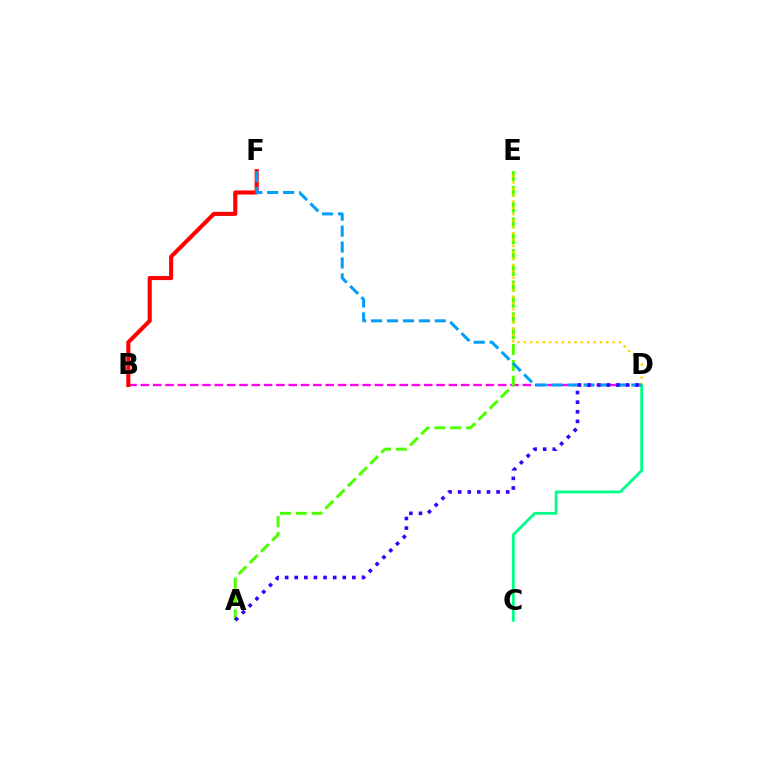{('B', 'D'): [{'color': '#ff00ed', 'line_style': 'dashed', 'thickness': 1.67}], ('C', 'D'): [{'color': '#00ff86', 'line_style': 'solid', 'thickness': 2.03}], ('A', 'E'): [{'color': '#4fff00', 'line_style': 'dashed', 'thickness': 2.15}], ('B', 'F'): [{'color': '#ff0000', 'line_style': 'solid', 'thickness': 2.93}], ('D', 'E'): [{'color': '#ffd500', 'line_style': 'dotted', 'thickness': 1.72}], ('D', 'F'): [{'color': '#009eff', 'line_style': 'dashed', 'thickness': 2.16}], ('A', 'D'): [{'color': '#3700ff', 'line_style': 'dotted', 'thickness': 2.61}]}